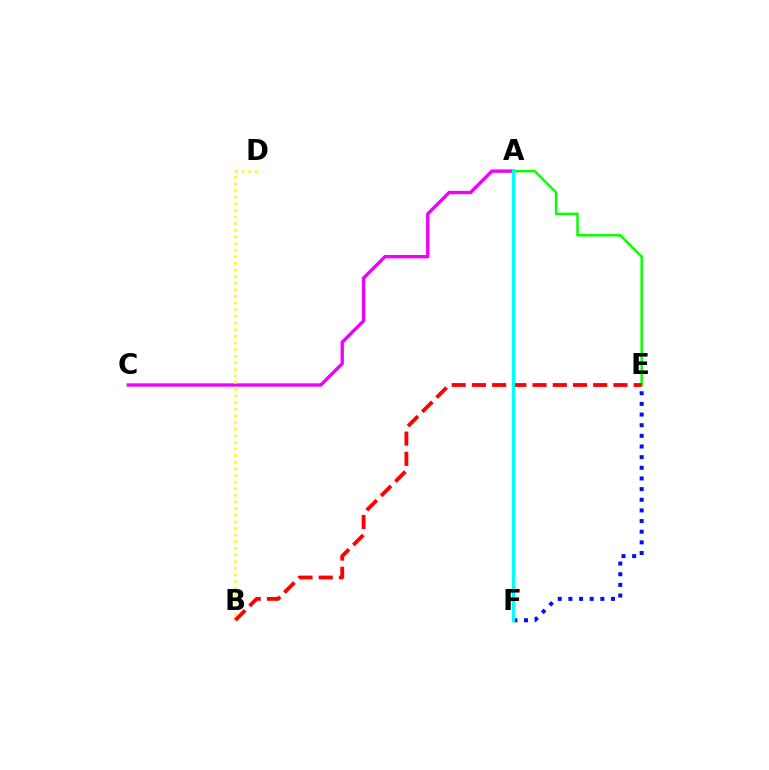{('A', 'C'): [{'color': '#ee00ff', 'line_style': 'solid', 'thickness': 2.43}], ('A', 'E'): [{'color': '#08ff00', 'line_style': 'solid', 'thickness': 1.78}], ('B', 'E'): [{'color': '#ff0000', 'line_style': 'dashed', 'thickness': 2.75}], ('B', 'D'): [{'color': '#fcf500', 'line_style': 'dotted', 'thickness': 1.8}], ('E', 'F'): [{'color': '#0010ff', 'line_style': 'dotted', 'thickness': 2.89}], ('A', 'F'): [{'color': '#00fff6', 'line_style': 'solid', 'thickness': 2.38}]}